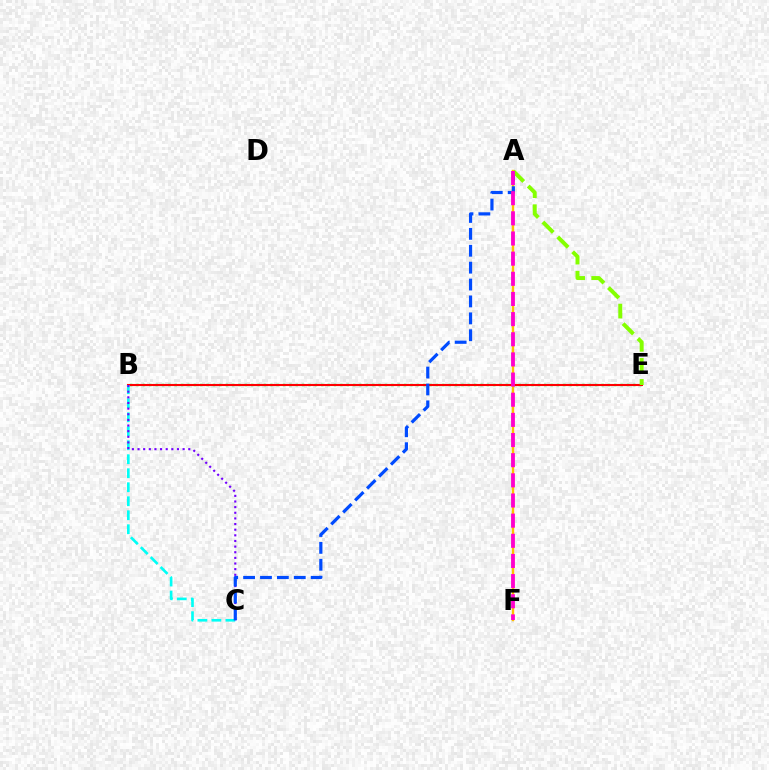{('B', 'E'): [{'color': '#00ff39', 'line_style': 'dotted', 'thickness': 1.73}, {'color': '#ff0000', 'line_style': 'solid', 'thickness': 1.5}], ('B', 'C'): [{'color': '#00fff6', 'line_style': 'dashed', 'thickness': 1.9}, {'color': '#7200ff', 'line_style': 'dotted', 'thickness': 1.53}], ('A', 'F'): [{'color': '#ffbd00', 'line_style': 'solid', 'thickness': 1.72}, {'color': '#ff00cf', 'line_style': 'dashed', 'thickness': 2.74}], ('A', 'C'): [{'color': '#004bff', 'line_style': 'dashed', 'thickness': 2.3}], ('A', 'E'): [{'color': '#84ff00', 'line_style': 'dashed', 'thickness': 2.86}]}